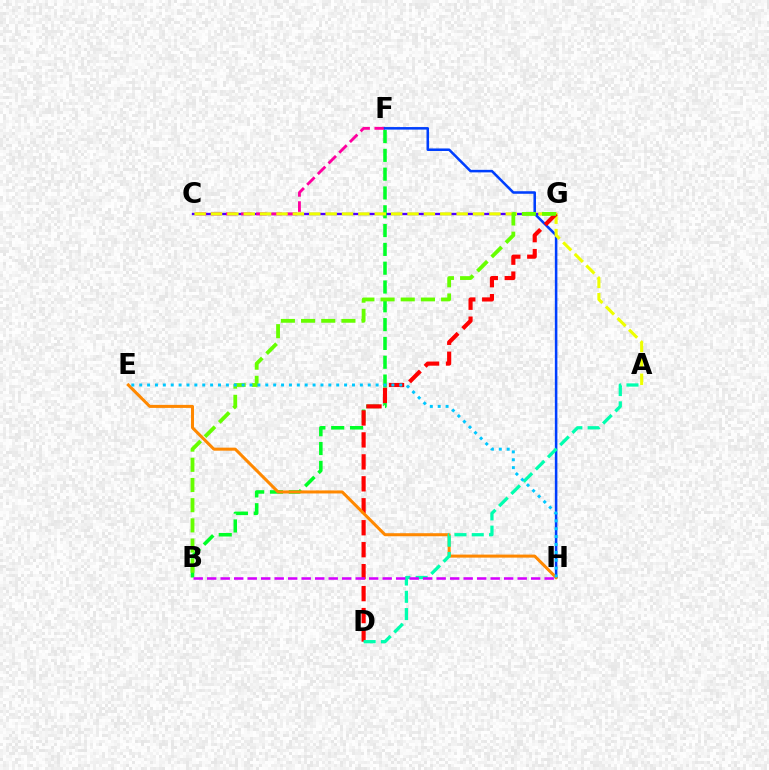{('C', 'G'): [{'color': '#4f00ff', 'line_style': 'solid', 'thickness': 1.69}], ('B', 'F'): [{'color': '#00ff27', 'line_style': 'dashed', 'thickness': 2.55}], ('C', 'F'): [{'color': '#ff00a0', 'line_style': 'dashed', 'thickness': 2.05}], ('F', 'H'): [{'color': '#003fff', 'line_style': 'solid', 'thickness': 1.83}], ('A', 'C'): [{'color': '#eeff00', 'line_style': 'dashed', 'thickness': 2.22}], ('D', 'G'): [{'color': '#ff0000', 'line_style': 'dashed', 'thickness': 2.98}], ('B', 'G'): [{'color': '#66ff00', 'line_style': 'dashed', 'thickness': 2.74}], ('E', 'H'): [{'color': '#ff8800', 'line_style': 'solid', 'thickness': 2.18}, {'color': '#00c7ff', 'line_style': 'dotted', 'thickness': 2.14}], ('A', 'D'): [{'color': '#00ffaf', 'line_style': 'dashed', 'thickness': 2.35}], ('B', 'H'): [{'color': '#d600ff', 'line_style': 'dashed', 'thickness': 1.83}]}